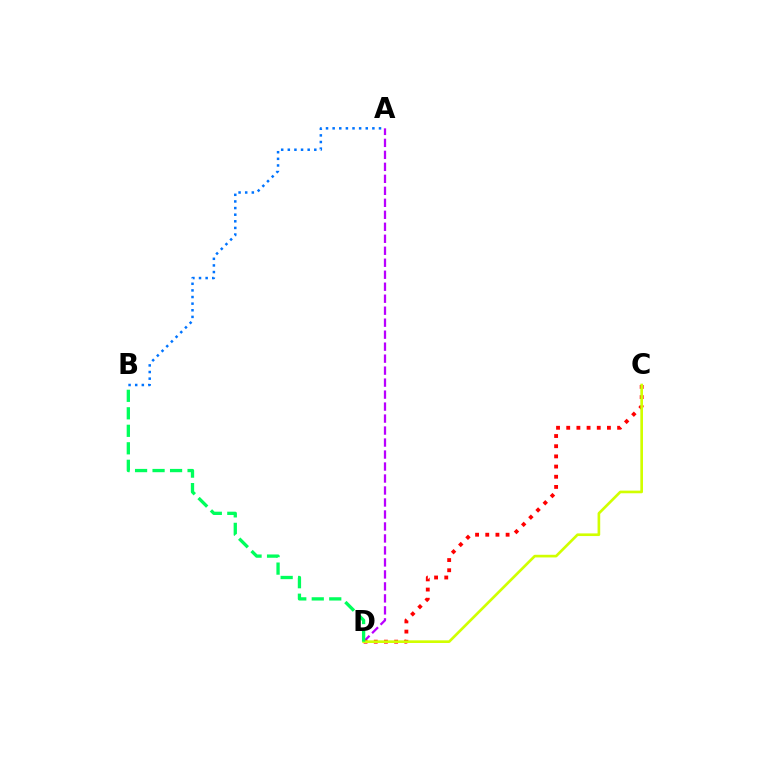{('A', 'D'): [{'color': '#b900ff', 'line_style': 'dashed', 'thickness': 1.63}], ('A', 'B'): [{'color': '#0074ff', 'line_style': 'dotted', 'thickness': 1.8}], ('C', 'D'): [{'color': '#ff0000', 'line_style': 'dotted', 'thickness': 2.77}, {'color': '#d1ff00', 'line_style': 'solid', 'thickness': 1.91}], ('B', 'D'): [{'color': '#00ff5c', 'line_style': 'dashed', 'thickness': 2.38}]}